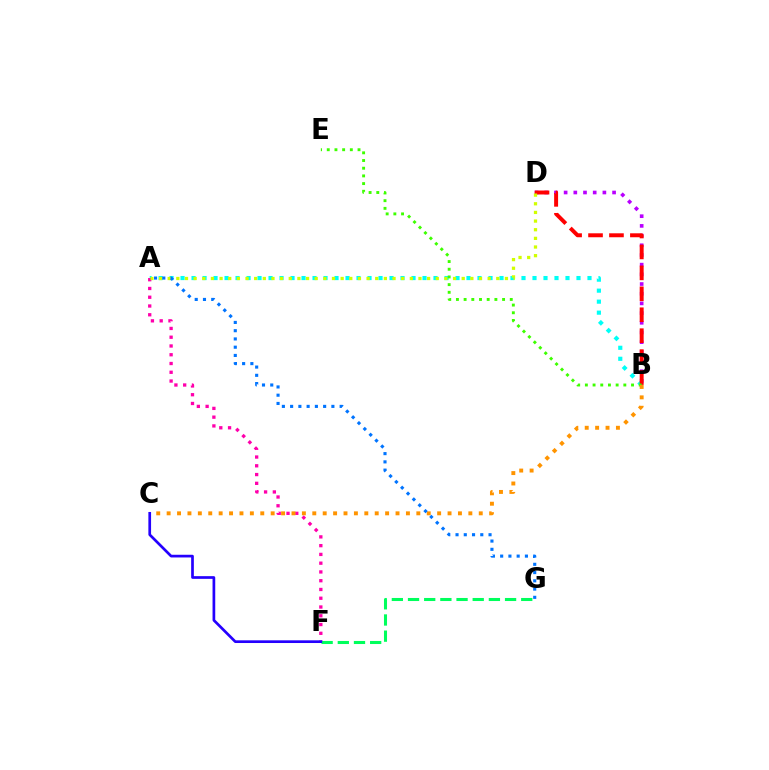{('B', 'D'): [{'color': '#b900ff', 'line_style': 'dotted', 'thickness': 2.63}, {'color': '#ff0000', 'line_style': 'dashed', 'thickness': 2.84}], ('A', 'B'): [{'color': '#00fff6', 'line_style': 'dotted', 'thickness': 2.99}], ('A', 'F'): [{'color': '#ff00ac', 'line_style': 'dotted', 'thickness': 2.38}], ('A', 'D'): [{'color': '#d1ff00', 'line_style': 'dotted', 'thickness': 2.35}], ('B', 'E'): [{'color': '#3dff00', 'line_style': 'dotted', 'thickness': 2.09}], ('B', 'C'): [{'color': '#ff9400', 'line_style': 'dotted', 'thickness': 2.83}], ('F', 'G'): [{'color': '#00ff5c', 'line_style': 'dashed', 'thickness': 2.2}], ('A', 'G'): [{'color': '#0074ff', 'line_style': 'dotted', 'thickness': 2.24}], ('C', 'F'): [{'color': '#2500ff', 'line_style': 'solid', 'thickness': 1.94}]}